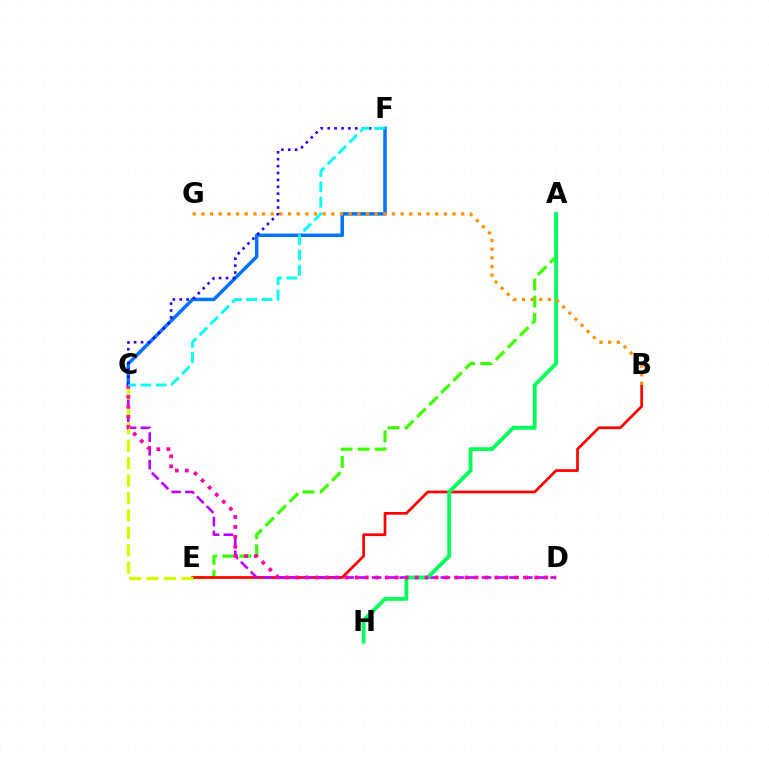{('A', 'E'): [{'color': '#3dff00', 'line_style': 'dashed', 'thickness': 2.32}], ('B', 'E'): [{'color': '#ff0000', 'line_style': 'solid', 'thickness': 1.96}], ('C', 'D'): [{'color': '#b900ff', 'line_style': 'dashed', 'thickness': 1.87}, {'color': '#ff00ac', 'line_style': 'dotted', 'thickness': 2.71}], ('A', 'H'): [{'color': '#00ff5c', 'line_style': 'solid', 'thickness': 2.76}], ('C', 'F'): [{'color': '#0074ff', 'line_style': 'solid', 'thickness': 2.51}, {'color': '#2500ff', 'line_style': 'dotted', 'thickness': 1.87}, {'color': '#00fff6', 'line_style': 'dashed', 'thickness': 2.09}], ('C', 'E'): [{'color': '#d1ff00', 'line_style': 'dashed', 'thickness': 2.37}], ('B', 'G'): [{'color': '#ff9400', 'line_style': 'dotted', 'thickness': 2.35}]}